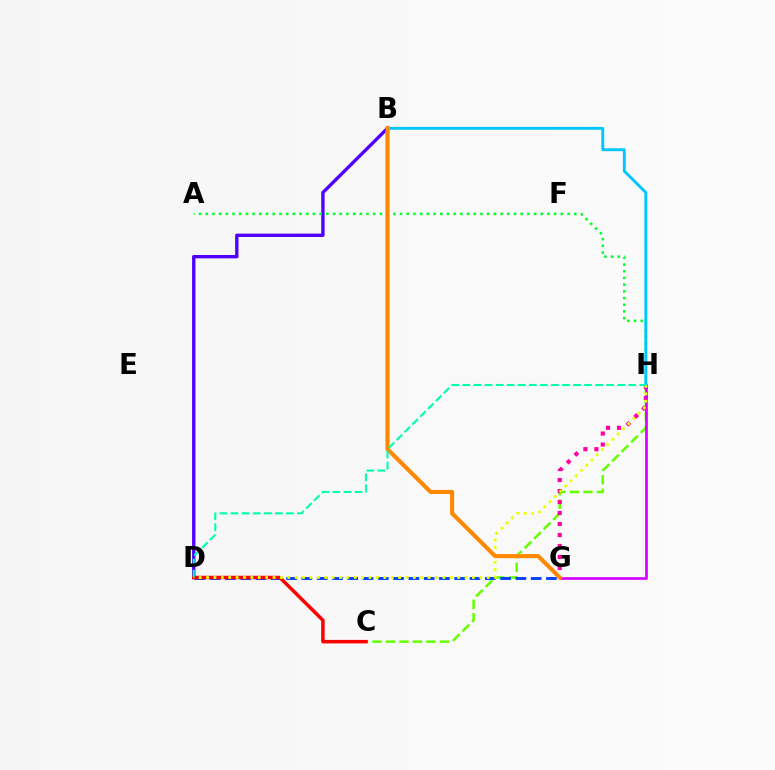{('C', 'H'): [{'color': '#66ff00', 'line_style': 'dashed', 'thickness': 1.83}], ('D', 'G'): [{'color': '#003fff', 'line_style': 'dashed', 'thickness': 2.08}], ('G', 'H'): [{'color': '#ff00a0', 'line_style': 'dotted', 'thickness': 2.99}, {'color': '#d600ff', 'line_style': 'solid', 'thickness': 1.93}], ('B', 'D'): [{'color': '#4f00ff', 'line_style': 'solid', 'thickness': 2.41}], ('C', 'D'): [{'color': '#ff0000', 'line_style': 'solid', 'thickness': 2.51}], ('A', 'H'): [{'color': '#00ff27', 'line_style': 'dotted', 'thickness': 1.82}], ('B', 'H'): [{'color': '#00c7ff', 'line_style': 'solid', 'thickness': 2.09}], ('D', 'H'): [{'color': '#eeff00', 'line_style': 'dotted', 'thickness': 2.01}, {'color': '#00ffaf', 'line_style': 'dashed', 'thickness': 1.5}], ('B', 'G'): [{'color': '#ff8800', 'line_style': 'solid', 'thickness': 2.95}]}